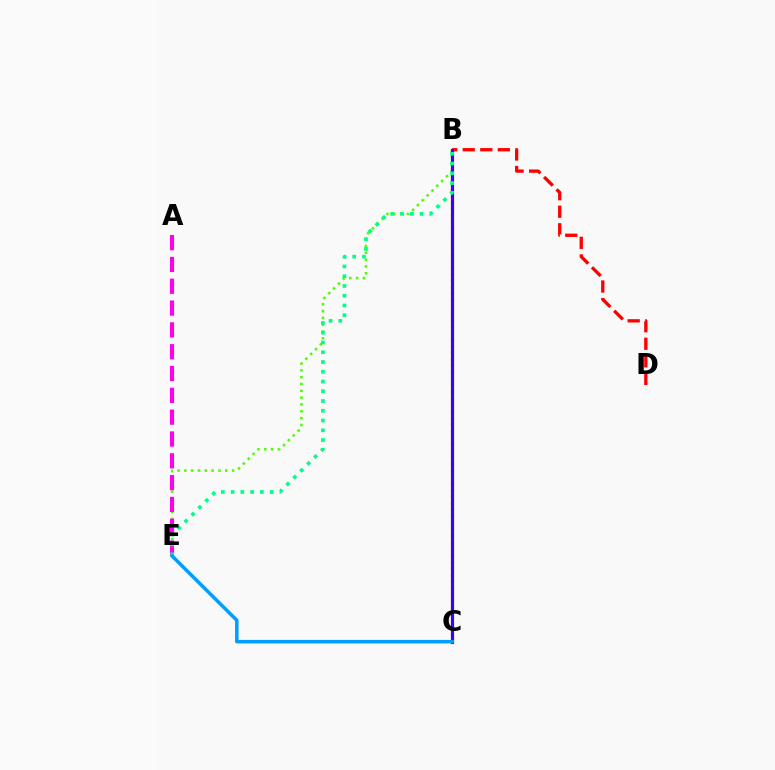{('B', 'C'): [{'color': '#ffd500', 'line_style': 'dotted', 'thickness': 1.78}, {'color': '#3700ff', 'line_style': 'solid', 'thickness': 2.28}], ('B', 'D'): [{'color': '#ff0000', 'line_style': 'dashed', 'thickness': 2.38}], ('B', 'E'): [{'color': '#4fff00', 'line_style': 'dotted', 'thickness': 1.85}, {'color': '#00ff86', 'line_style': 'dotted', 'thickness': 2.65}], ('A', 'E'): [{'color': '#ff00ed', 'line_style': 'dashed', 'thickness': 2.96}], ('C', 'E'): [{'color': '#009eff', 'line_style': 'solid', 'thickness': 2.52}]}